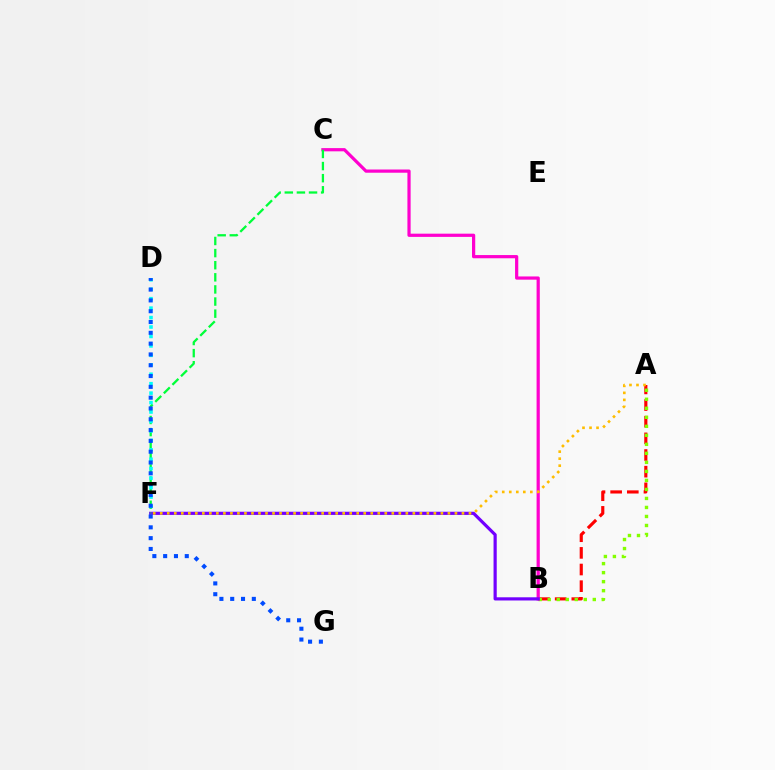{('A', 'B'): [{'color': '#ff0000', 'line_style': 'dashed', 'thickness': 2.26}, {'color': '#84ff00', 'line_style': 'dotted', 'thickness': 2.45}], ('B', 'C'): [{'color': '#ff00cf', 'line_style': 'solid', 'thickness': 2.31}], ('B', 'F'): [{'color': '#7200ff', 'line_style': 'solid', 'thickness': 2.29}], ('A', 'F'): [{'color': '#ffbd00', 'line_style': 'dotted', 'thickness': 1.91}], ('C', 'F'): [{'color': '#00ff39', 'line_style': 'dashed', 'thickness': 1.65}], ('D', 'F'): [{'color': '#00fff6', 'line_style': 'dotted', 'thickness': 2.57}], ('D', 'G'): [{'color': '#004bff', 'line_style': 'dotted', 'thickness': 2.94}]}